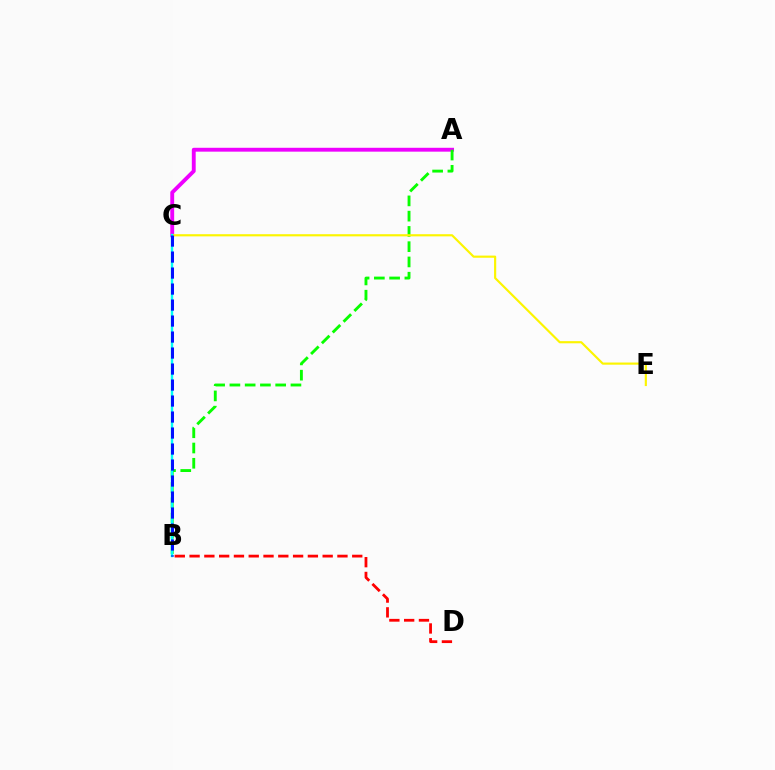{('A', 'C'): [{'color': '#ee00ff', 'line_style': 'solid', 'thickness': 2.79}], ('A', 'B'): [{'color': '#08ff00', 'line_style': 'dashed', 'thickness': 2.07}], ('C', 'E'): [{'color': '#fcf500', 'line_style': 'solid', 'thickness': 1.56}], ('B', 'D'): [{'color': '#ff0000', 'line_style': 'dashed', 'thickness': 2.01}], ('B', 'C'): [{'color': '#00fff6', 'line_style': 'solid', 'thickness': 1.73}, {'color': '#0010ff', 'line_style': 'dashed', 'thickness': 2.17}]}